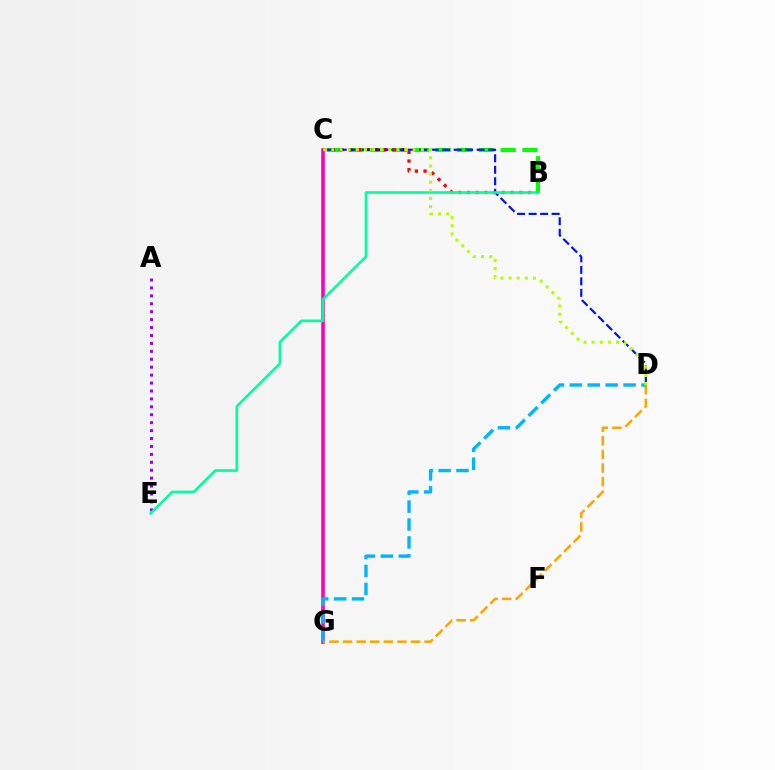{('B', 'C'): [{'color': '#08ff00', 'line_style': 'dashed', 'thickness': 2.95}, {'color': '#ff0000', 'line_style': 'dotted', 'thickness': 2.37}], ('C', 'G'): [{'color': '#ff00bd', 'line_style': 'solid', 'thickness': 2.58}], ('C', 'D'): [{'color': '#0010ff', 'line_style': 'dashed', 'thickness': 1.56}, {'color': '#b3ff00', 'line_style': 'dotted', 'thickness': 2.21}], ('A', 'E'): [{'color': '#9b00ff', 'line_style': 'dotted', 'thickness': 2.15}], ('B', 'E'): [{'color': '#00ff9d', 'line_style': 'solid', 'thickness': 1.89}], ('D', 'G'): [{'color': '#ffa500', 'line_style': 'dashed', 'thickness': 1.85}, {'color': '#00b5ff', 'line_style': 'dashed', 'thickness': 2.43}]}